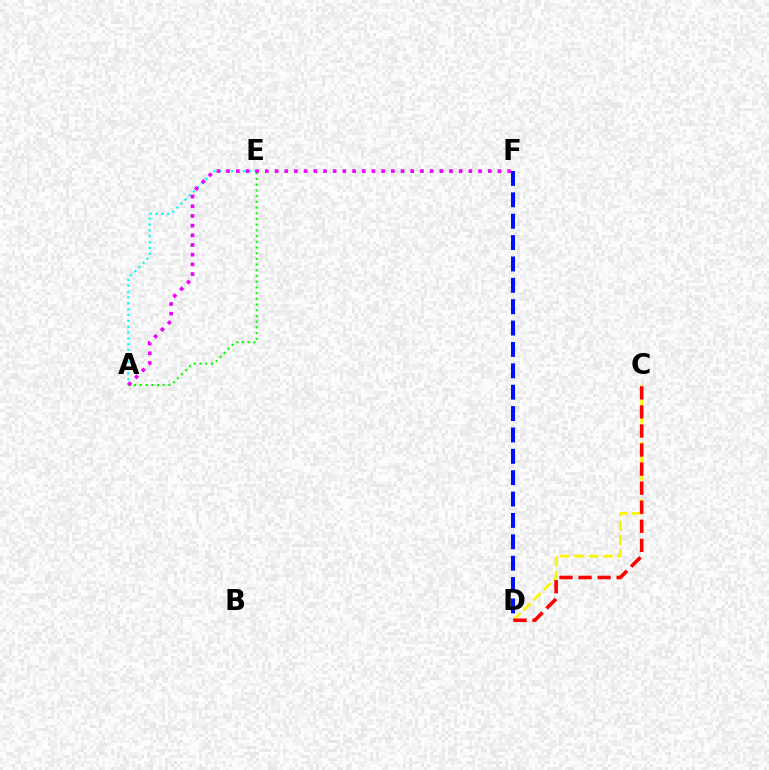{('C', 'D'): [{'color': '#fcf500', 'line_style': 'dashed', 'thickness': 1.94}, {'color': '#ff0000', 'line_style': 'dashed', 'thickness': 2.59}], ('A', 'E'): [{'color': '#08ff00', 'line_style': 'dotted', 'thickness': 1.55}, {'color': '#00fff6', 'line_style': 'dotted', 'thickness': 1.59}], ('D', 'F'): [{'color': '#0010ff', 'line_style': 'dashed', 'thickness': 2.9}], ('A', 'F'): [{'color': '#ee00ff', 'line_style': 'dotted', 'thickness': 2.63}]}